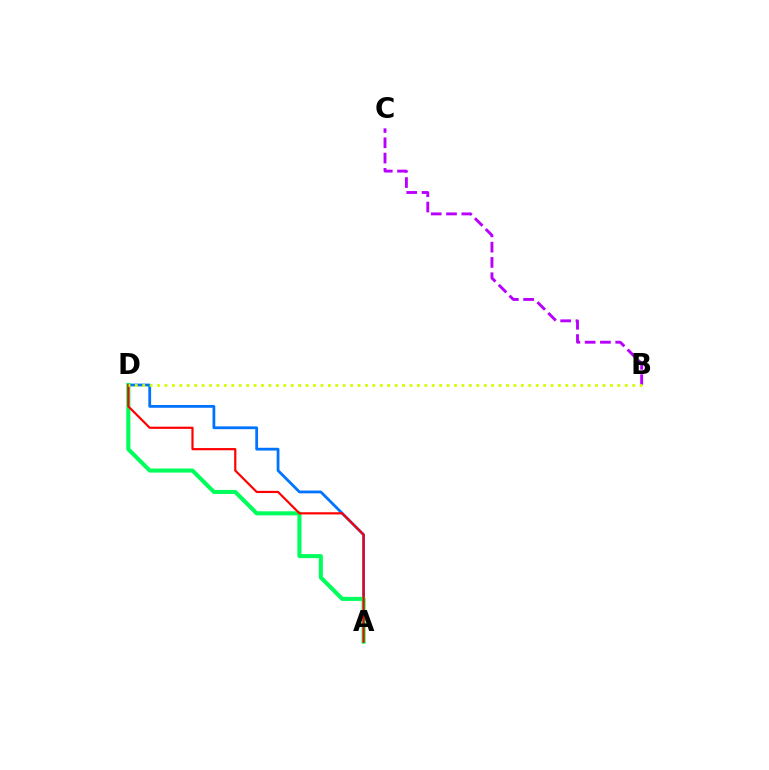{('B', 'C'): [{'color': '#b900ff', 'line_style': 'dashed', 'thickness': 2.08}], ('A', 'D'): [{'color': '#0074ff', 'line_style': 'solid', 'thickness': 2.0}, {'color': '#00ff5c', 'line_style': 'solid', 'thickness': 2.92}, {'color': '#ff0000', 'line_style': 'solid', 'thickness': 1.58}], ('B', 'D'): [{'color': '#d1ff00', 'line_style': 'dotted', 'thickness': 2.02}]}